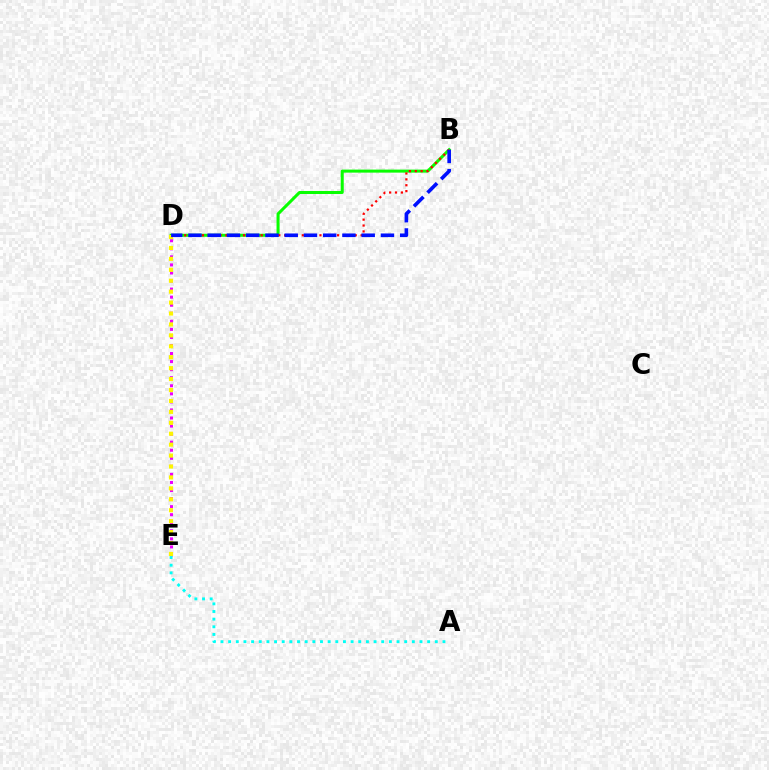{('B', 'D'): [{'color': '#08ff00', 'line_style': 'solid', 'thickness': 2.18}, {'color': '#ff0000', 'line_style': 'dotted', 'thickness': 1.6}, {'color': '#0010ff', 'line_style': 'dashed', 'thickness': 2.61}], ('D', 'E'): [{'color': '#ee00ff', 'line_style': 'dotted', 'thickness': 2.19}, {'color': '#fcf500', 'line_style': 'dotted', 'thickness': 2.97}], ('A', 'E'): [{'color': '#00fff6', 'line_style': 'dotted', 'thickness': 2.08}]}